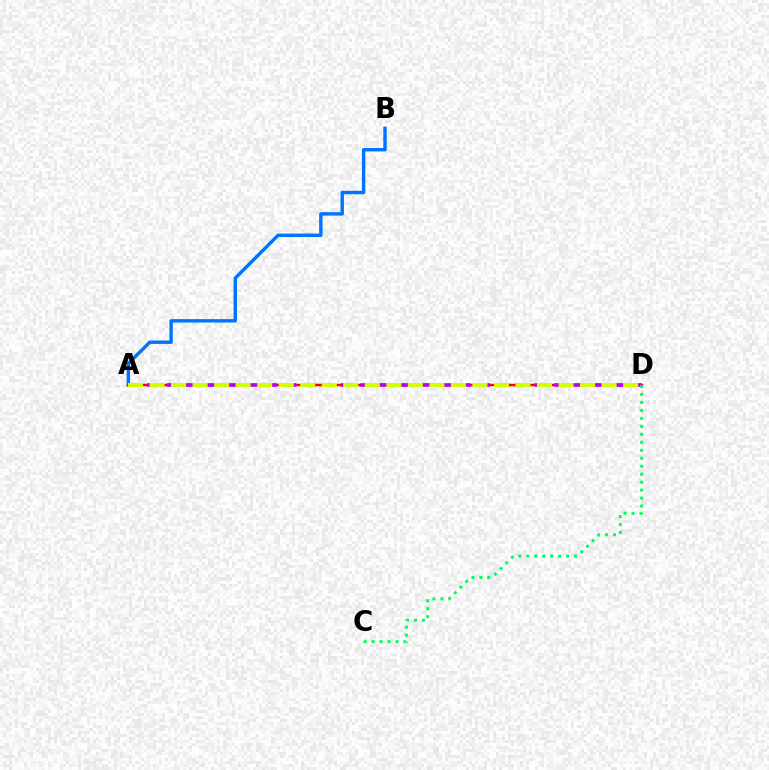{('A', 'D'): [{'color': '#ff0000', 'line_style': 'solid', 'thickness': 1.76}, {'color': '#b900ff', 'line_style': 'dashed', 'thickness': 2.63}, {'color': '#d1ff00', 'line_style': 'dashed', 'thickness': 2.92}], ('A', 'B'): [{'color': '#0074ff', 'line_style': 'solid', 'thickness': 2.45}], ('C', 'D'): [{'color': '#00ff5c', 'line_style': 'dotted', 'thickness': 2.17}]}